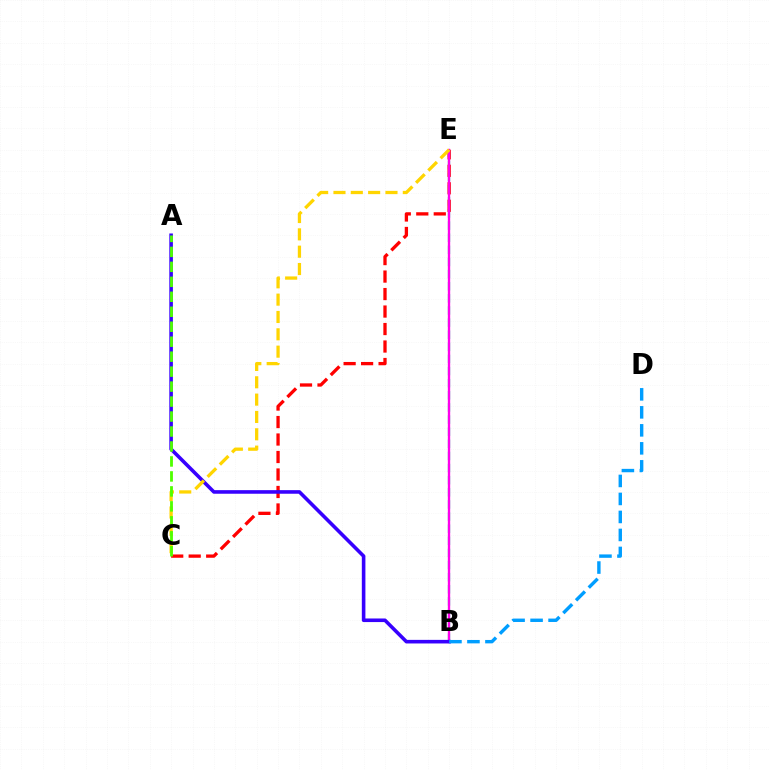{('B', 'E'): [{'color': '#00ff86', 'line_style': 'dashed', 'thickness': 1.65}, {'color': '#ff00ed', 'line_style': 'solid', 'thickness': 1.7}], ('C', 'E'): [{'color': '#ff0000', 'line_style': 'dashed', 'thickness': 2.38}, {'color': '#ffd500', 'line_style': 'dashed', 'thickness': 2.36}], ('A', 'B'): [{'color': '#3700ff', 'line_style': 'solid', 'thickness': 2.59}], ('A', 'C'): [{'color': '#4fff00', 'line_style': 'dashed', 'thickness': 2.03}], ('B', 'D'): [{'color': '#009eff', 'line_style': 'dashed', 'thickness': 2.44}]}